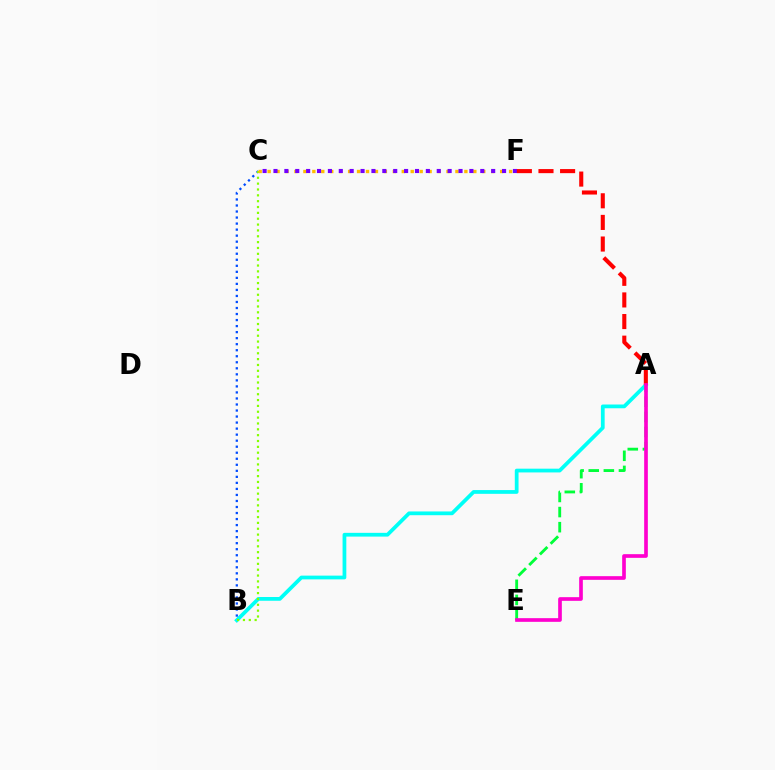{('A', 'B'): [{'color': '#00fff6', 'line_style': 'solid', 'thickness': 2.7}], ('B', 'C'): [{'color': '#004bff', 'line_style': 'dotted', 'thickness': 1.64}, {'color': '#84ff00', 'line_style': 'dotted', 'thickness': 1.59}], ('A', 'E'): [{'color': '#00ff39', 'line_style': 'dashed', 'thickness': 2.05}, {'color': '#ff00cf', 'line_style': 'solid', 'thickness': 2.64}], ('C', 'F'): [{'color': '#ffbd00', 'line_style': 'dotted', 'thickness': 2.43}, {'color': '#7200ff', 'line_style': 'dotted', 'thickness': 2.96}], ('A', 'F'): [{'color': '#ff0000', 'line_style': 'dashed', 'thickness': 2.94}]}